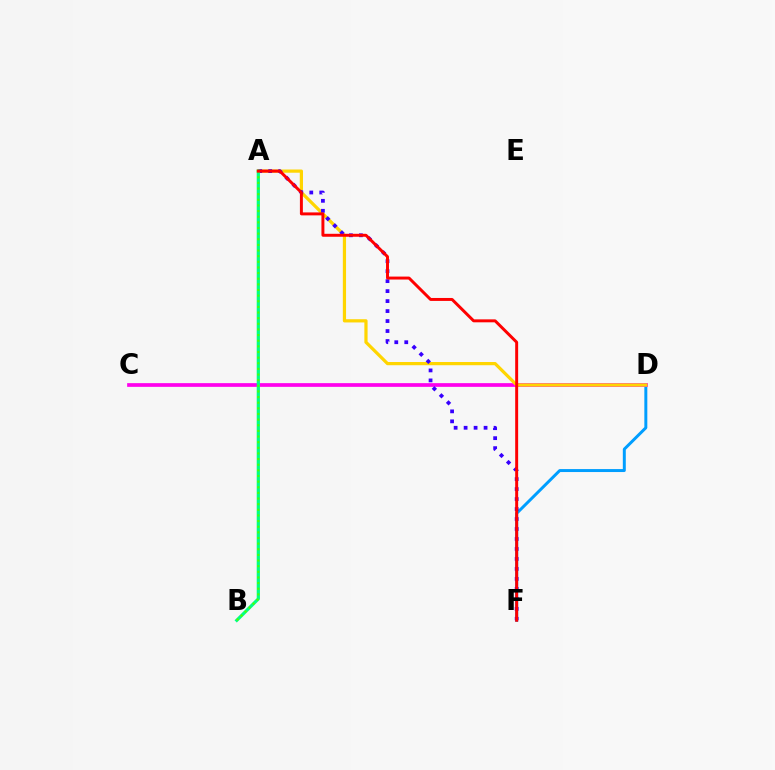{('D', 'F'): [{'color': '#009eff', 'line_style': 'solid', 'thickness': 2.14}], ('C', 'D'): [{'color': '#ff00ed', 'line_style': 'solid', 'thickness': 2.67}], ('A', 'D'): [{'color': '#ffd500', 'line_style': 'solid', 'thickness': 2.31}], ('A', 'F'): [{'color': '#3700ff', 'line_style': 'dotted', 'thickness': 2.71}, {'color': '#ff0000', 'line_style': 'solid', 'thickness': 2.13}], ('A', 'B'): [{'color': '#00ff86', 'line_style': 'solid', 'thickness': 2.32}, {'color': '#4fff00', 'line_style': 'dotted', 'thickness': 1.53}]}